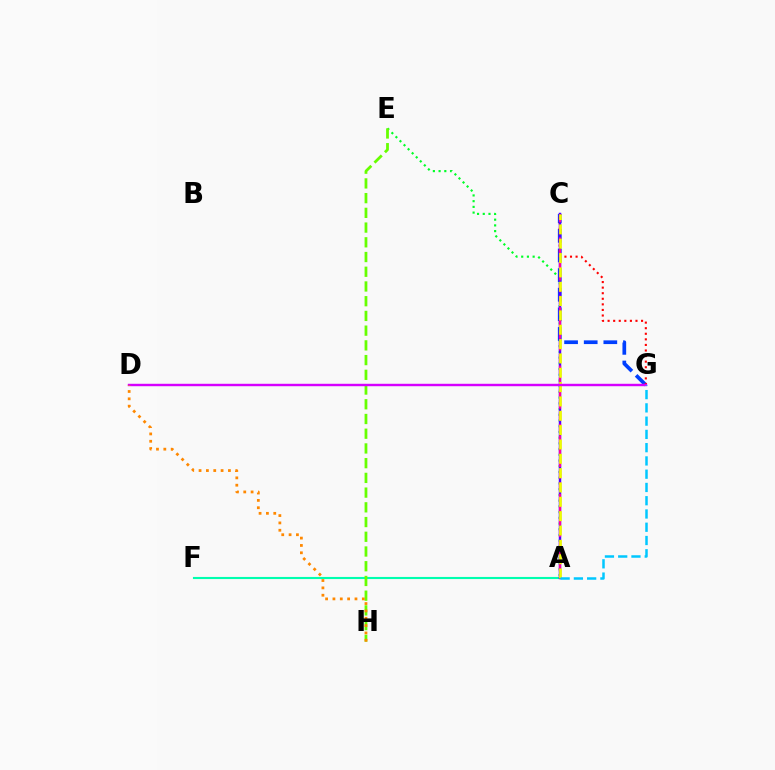{('A', 'F'): [{'color': '#00ffaf', 'line_style': 'solid', 'thickness': 1.53}], ('A', 'E'): [{'color': '#00ff27', 'line_style': 'dotted', 'thickness': 1.55}], ('C', 'G'): [{'color': '#003fff', 'line_style': 'dashed', 'thickness': 2.67}, {'color': '#ff0000', 'line_style': 'dotted', 'thickness': 1.51}], ('A', 'C'): [{'color': '#4f00ff', 'line_style': 'solid', 'thickness': 1.78}, {'color': '#ff00a0', 'line_style': 'dashed', 'thickness': 1.58}, {'color': '#eeff00', 'line_style': 'dashed', 'thickness': 1.95}], ('E', 'H'): [{'color': '#66ff00', 'line_style': 'dashed', 'thickness': 2.0}], ('D', 'G'): [{'color': '#d600ff', 'line_style': 'solid', 'thickness': 1.75}], ('A', 'G'): [{'color': '#00c7ff', 'line_style': 'dashed', 'thickness': 1.8}], ('D', 'H'): [{'color': '#ff8800', 'line_style': 'dotted', 'thickness': 1.99}]}